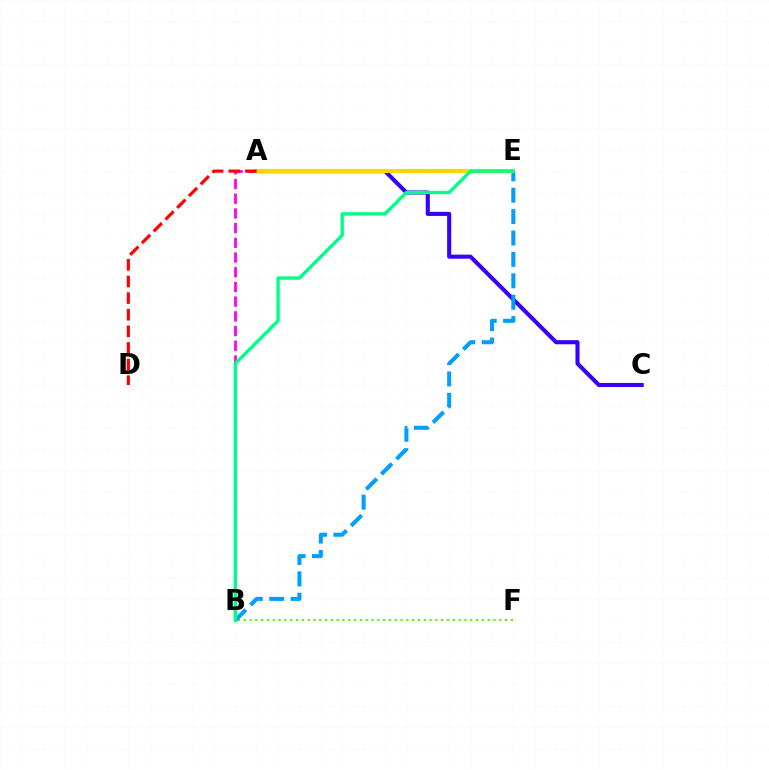{('B', 'F'): [{'color': '#4fff00', 'line_style': 'dotted', 'thickness': 1.58}], ('A', 'C'): [{'color': '#3700ff', 'line_style': 'solid', 'thickness': 2.94}], ('B', 'E'): [{'color': '#009eff', 'line_style': 'dashed', 'thickness': 2.91}, {'color': '#00ff86', 'line_style': 'solid', 'thickness': 2.43}], ('A', 'B'): [{'color': '#ff00ed', 'line_style': 'dashed', 'thickness': 2.0}], ('A', 'E'): [{'color': '#ffd500', 'line_style': 'solid', 'thickness': 2.96}], ('A', 'D'): [{'color': '#ff0000', 'line_style': 'dashed', 'thickness': 2.26}]}